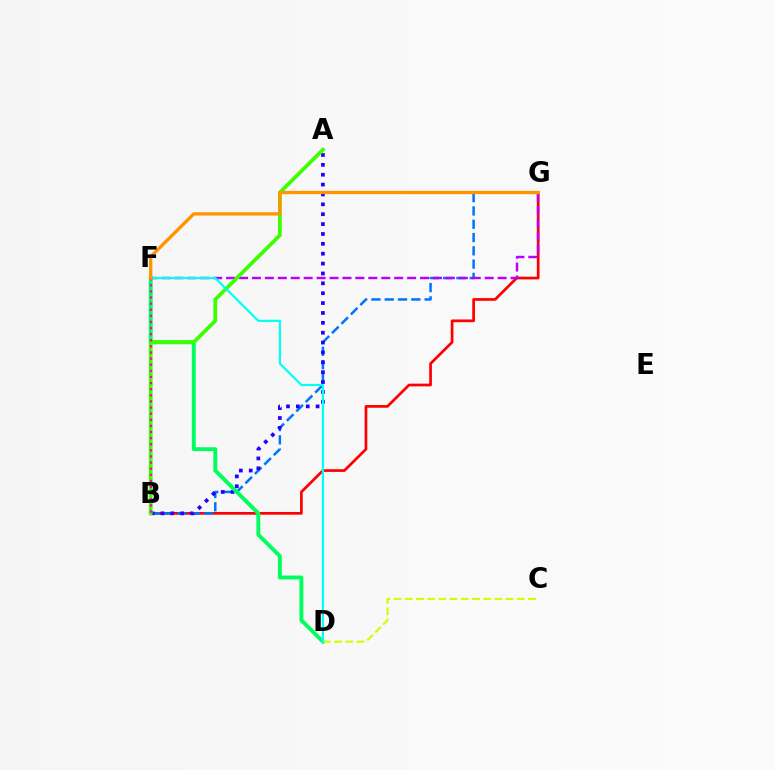{('B', 'G'): [{'color': '#ff0000', 'line_style': 'solid', 'thickness': 1.95}, {'color': '#0074ff', 'line_style': 'dashed', 'thickness': 1.81}], ('F', 'G'): [{'color': '#b900ff', 'line_style': 'dashed', 'thickness': 1.76}, {'color': '#ff9400', 'line_style': 'solid', 'thickness': 2.38}], ('A', 'B'): [{'color': '#2500ff', 'line_style': 'dotted', 'thickness': 2.68}, {'color': '#3dff00', 'line_style': 'solid', 'thickness': 2.7}], ('D', 'F'): [{'color': '#00ff5c', 'line_style': 'solid', 'thickness': 2.81}, {'color': '#00fff6', 'line_style': 'solid', 'thickness': 1.58}], ('C', 'D'): [{'color': '#d1ff00', 'line_style': 'dashed', 'thickness': 1.52}], ('B', 'F'): [{'color': '#ff00ac', 'line_style': 'dotted', 'thickness': 1.66}]}